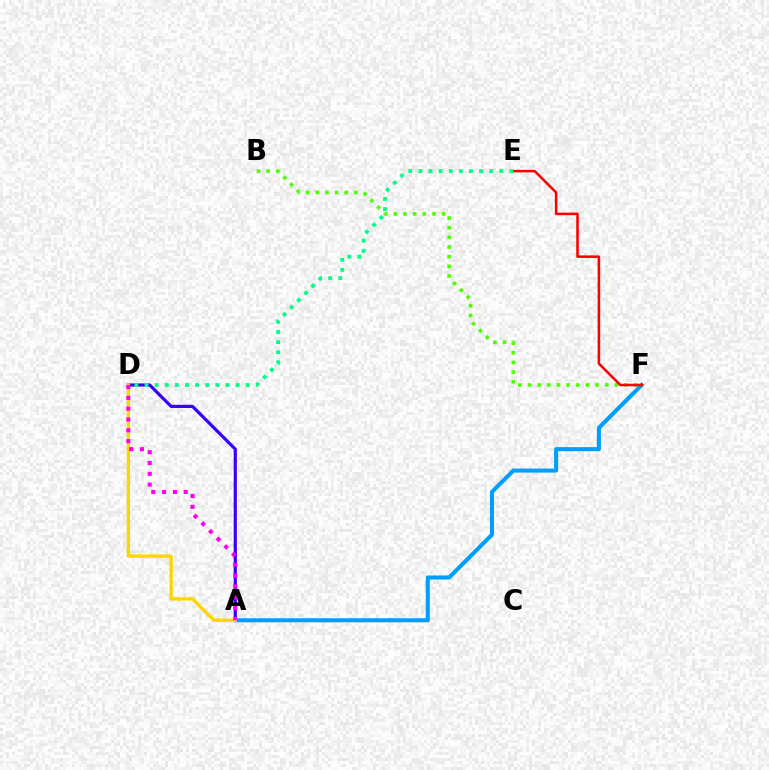{('B', 'F'): [{'color': '#4fff00', 'line_style': 'dotted', 'thickness': 2.62}], ('A', 'D'): [{'color': '#3700ff', 'line_style': 'solid', 'thickness': 2.29}, {'color': '#ffd500', 'line_style': 'solid', 'thickness': 2.37}, {'color': '#ff00ed', 'line_style': 'dotted', 'thickness': 2.94}], ('A', 'F'): [{'color': '#009eff', 'line_style': 'solid', 'thickness': 2.91}], ('E', 'F'): [{'color': '#ff0000', 'line_style': 'solid', 'thickness': 1.83}], ('D', 'E'): [{'color': '#00ff86', 'line_style': 'dotted', 'thickness': 2.75}]}